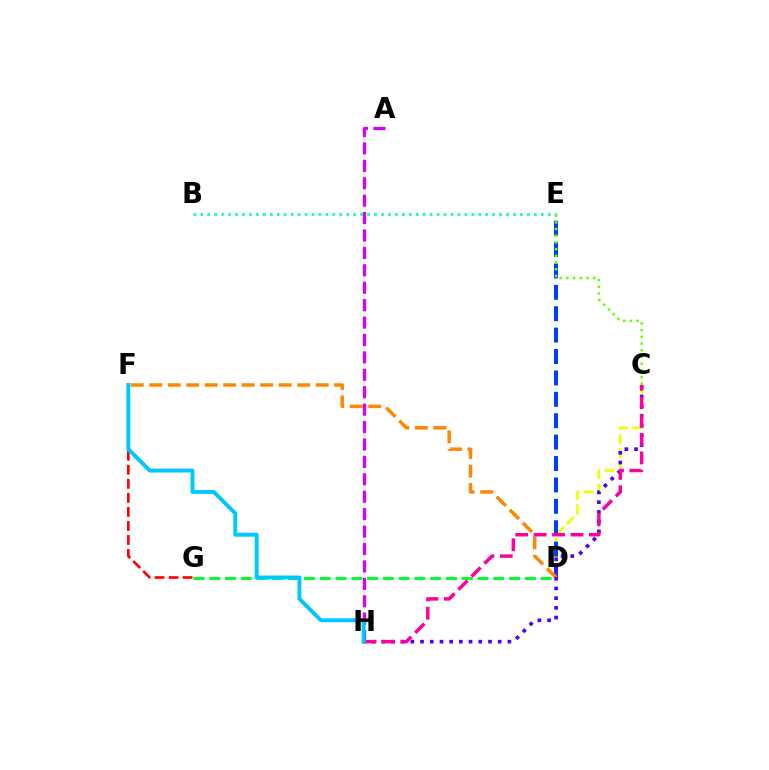{('C', 'D'): [{'color': '#eeff00', 'line_style': 'dashed', 'thickness': 1.92}], ('F', 'G'): [{'color': '#ff0000', 'line_style': 'dashed', 'thickness': 1.91}], ('A', 'H'): [{'color': '#d600ff', 'line_style': 'dashed', 'thickness': 2.37}], ('B', 'E'): [{'color': '#00ffaf', 'line_style': 'dotted', 'thickness': 1.89}], ('D', 'E'): [{'color': '#003fff', 'line_style': 'dashed', 'thickness': 2.91}], ('C', 'E'): [{'color': '#66ff00', 'line_style': 'dotted', 'thickness': 1.82}], ('D', 'F'): [{'color': '#ff8800', 'line_style': 'dashed', 'thickness': 2.51}], ('C', 'H'): [{'color': '#4f00ff', 'line_style': 'dotted', 'thickness': 2.64}, {'color': '#ff00a0', 'line_style': 'dashed', 'thickness': 2.5}], ('D', 'G'): [{'color': '#00ff27', 'line_style': 'dashed', 'thickness': 2.14}], ('F', 'H'): [{'color': '#00c7ff', 'line_style': 'solid', 'thickness': 2.82}]}